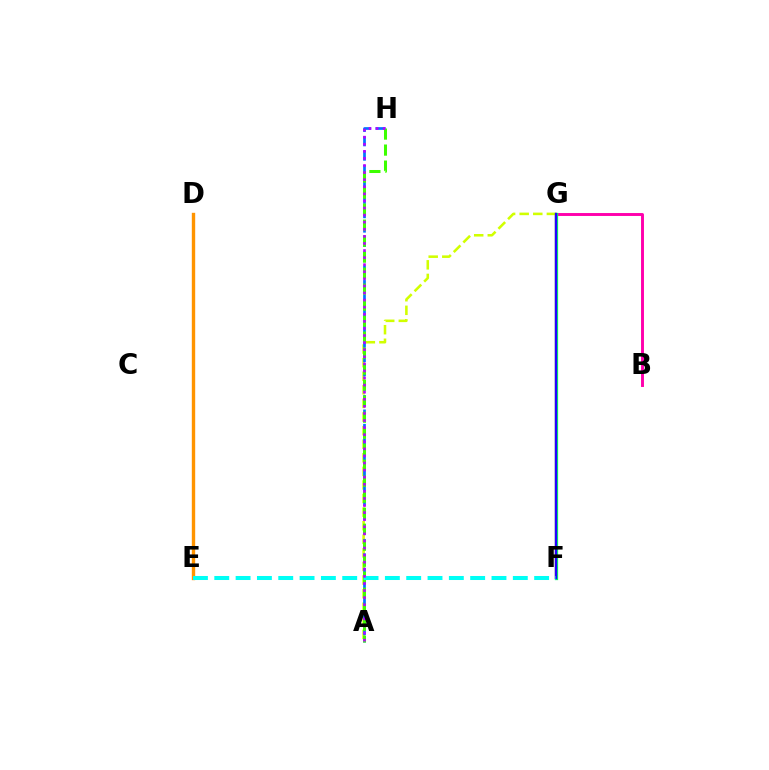{('F', 'G'): [{'color': '#ff0000', 'line_style': 'solid', 'thickness': 1.58}, {'color': '#00ff5c', 'line_style': 'solid', 'thickness': 2.34}, {'color': '#2500ff', 'line_style': 'solid', 'thickness': 1.66}], ('D', 'E'): [{'color': '#ff9400', 'line_style': 'solid', 'thickness': 2.43}], ('B', 'G'): [{'color': '#ff00ac', 'line_style': 'solid', 'thickness': 2.1}], ('A', 'G'): [{'color': '#d1ff00', 'line_style': 'dashed', 'thickness': 1.85}], ('A', 'H'): [{'color': '#0074ff', 'line_style': 'dashed', 'thickness': 1.95}, {'color': '#3dff00', 'line_style': 'dashed', 'thickness': 2.17}, {'color': '#b900ff', 'line_style': 'dotted', 'thickness': 1.92}], ('E', 'F'): [{'color': '#00fff6', 'line_style': 'dashed', 'thickness': 2.9}]}